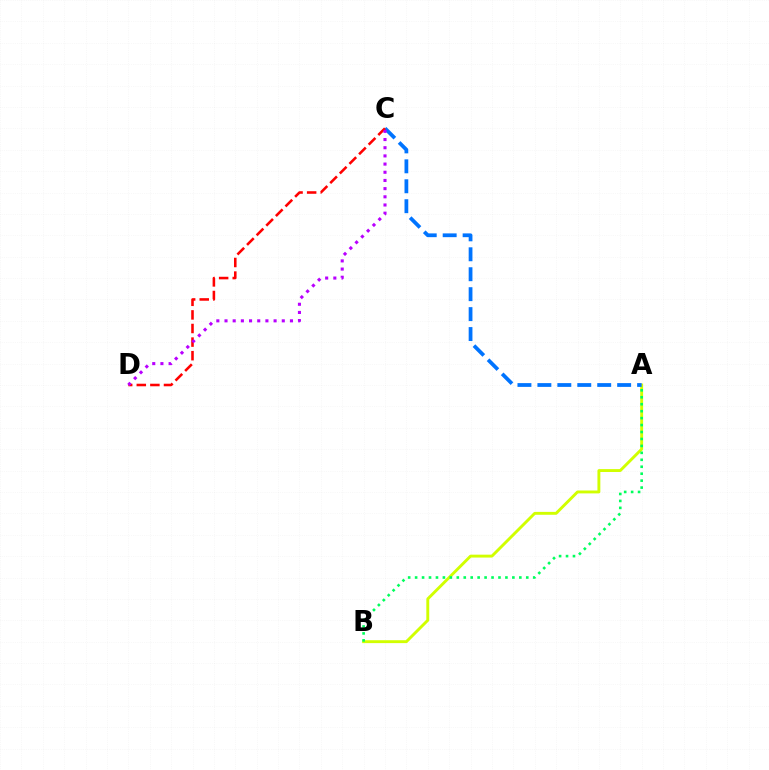{('A', 'B'): [{'color': '#d1ff00', 'line_style': 'solid', 'thickness': 2.09}, {'color': '#00ff5c', 'line_style': 'dotted', 'thickness': 1.89}], ('A', 'C'): [{'color': '#0074ff', 'line_style': 'dashed', 'thickness': 2.71}], ('C', 'D'): [{'color': '#ff0000', 'line_style': 'dashed', 'thickness': 1.85}, {'color': '#b900ff', 'line_style': 'dotted', 'thickness': 2.22}]}